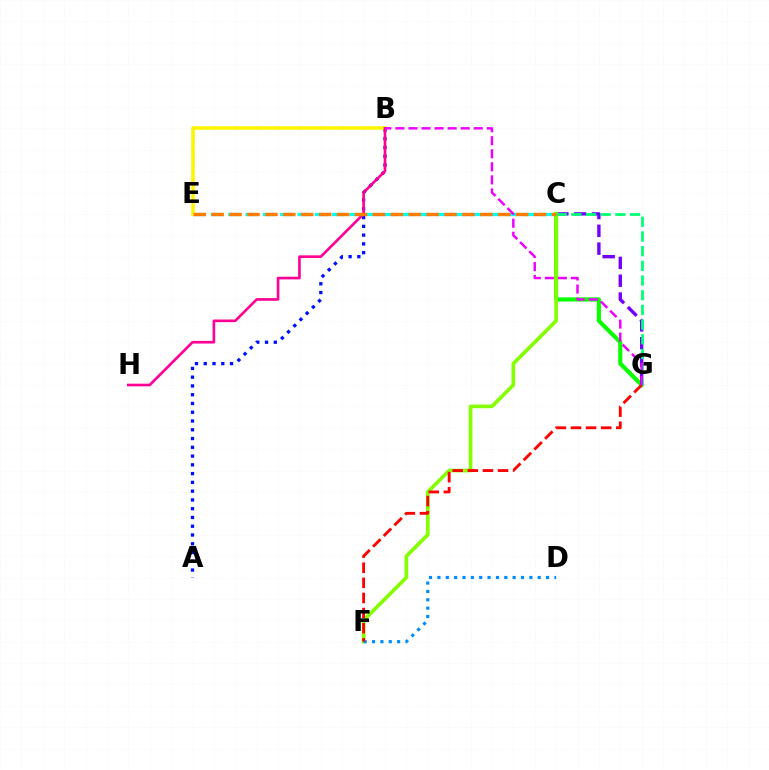{('C', 'G'): [{'color': '#08ff00', 'line_style': 'solid', 'thickness': 2.98}, {'color': '#7200ff', 'line_style': 'dashed', 'thickness': 2.42}, {'color': '#00ff74', 'line_style': 'dashed', 'thickness': 2.0}], ('A', 'B'): [{'color': '#0010ff', 'line_style': 'dotted', 'thickness': 2.38}], ('C', 'F'): [{'color': '#84ff00', 'line_style': 'solid', 'thickness': 2.63}], ('C', 'E'): [{'color': '#00fff6', 'line_style': 'dashed', 'thickness': 2.35}, {'color': '#ff7c00', 'line_style': 'dashed', 'thickness': 2.43}], ('B', 'E'): [{'color': '#fcf500', 'line_style': 'solid', 'thickness': 2.57}], ('D', 'F'): [{'color': '#008cff', 'line_style': 'dotted', 'thickness': 2.27}], ('B', 'H'): [{'color': '#ff0094', 'line_style': 'solid', 'thickness': 1.91}], ('F', 'G'): [{'color': '#ff0000', 'line_style': 'dashed', 'thickness': 2.05}], ('B', 'G'): [{'color': '#ee00ff', 'line_style': 'dashed', 'thickness': 1.77}]}